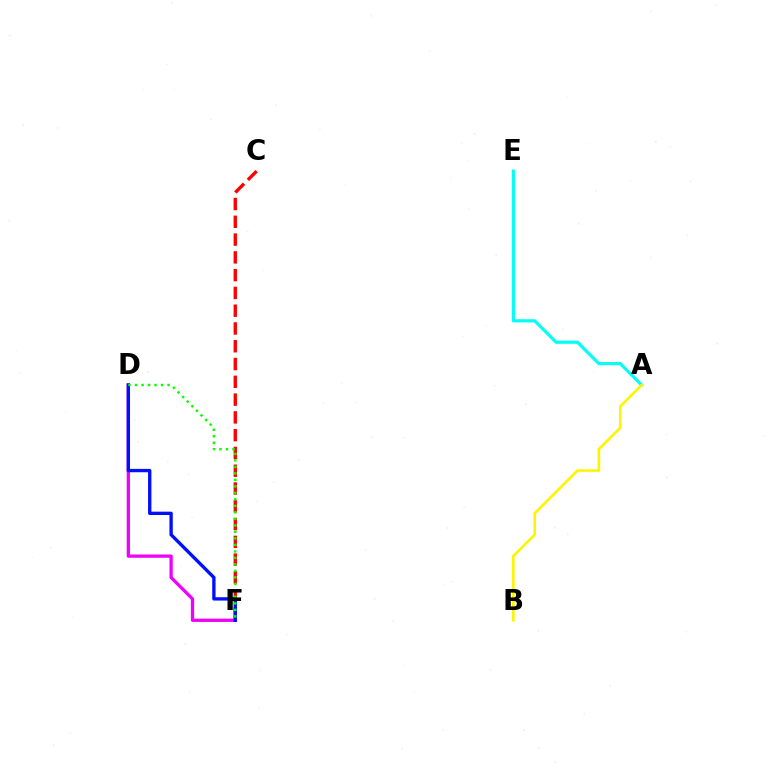{('D', 'F'): [{'color': '#ee00ff', 'line_style': 'solid', 'thickness': 2.36}, {'color': '#0010ff', 'line_style': 'solid', 'thickness': 2.41}, {'color': '#08ff00', 'line_style': 'dotted', 'thickness': 1.77}], ('C', 'F'): [{'color': '#ff0000', 'line_style': 'dashed', 'thickness': 2.42}], ('A', 'E'): [{'color': '#00fff6', 'line_style': 'solid', 'thickness': 2.29}], ('A', 'B'): [{'color': '#fcf500', 'line_style': 'solid', 'thickness': 1.88}]}